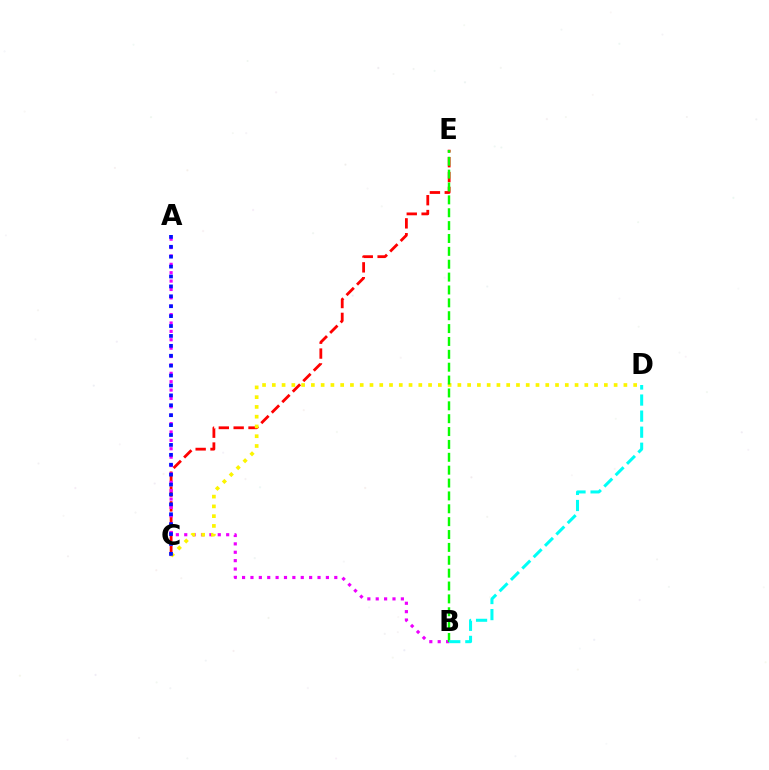{('C', 'E'): [{'color': '#ff0000', 'line_style': 'dashed', 'thickness': 2.02}], ('A', 'B'): [{'color': '#ee00ff', 'line_style': 'dotted', 'thickness': 2.28}], ('C', 'D'): [{'color': '#fcf500', 'line_style': 'dotted', 'thickness': 2.65}], ('B', 'E'): [{'color': '#08ff00', 'line_style': 'dashed', 'thickness': 1.75}], ('A', 'C'): [{'color': '#0010ff', 'line_style': 'dotted', 'thickness': 2.69}], ('B', 'D'): [{'color': '#00fff6', 'line_style': 'dashed', 'thickness': 2.18}]}